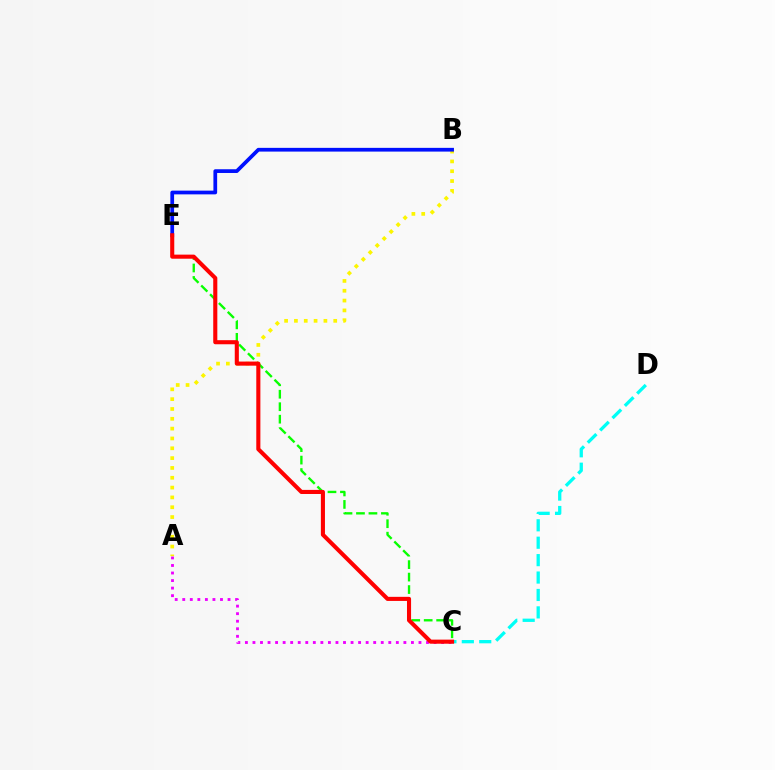{('A', 'C'): [{'color': '#ee00ff', 'line_style': 'dotted', 'thickness': 2.05}], ('C', 'E'): [{'color': '#08ff00', 'line_style': 'dashed', 'thickness': 1.69}, {'color': '#ff0000', 'line_style': 'solid', 'thickness': 2.94}], ('A', 'B'): [{'color': '#fcf500', 'line_style': 'dotted', 'thickness': 2.67}], ('C', 'D'): [{'color': '#00fff6', 'line_style': 'dashed', 'thickness': 2.37}], ('B', 'E'): [{'color': '#0010ff', 'line_style': 'solid', 'thickness': 2.69}]}